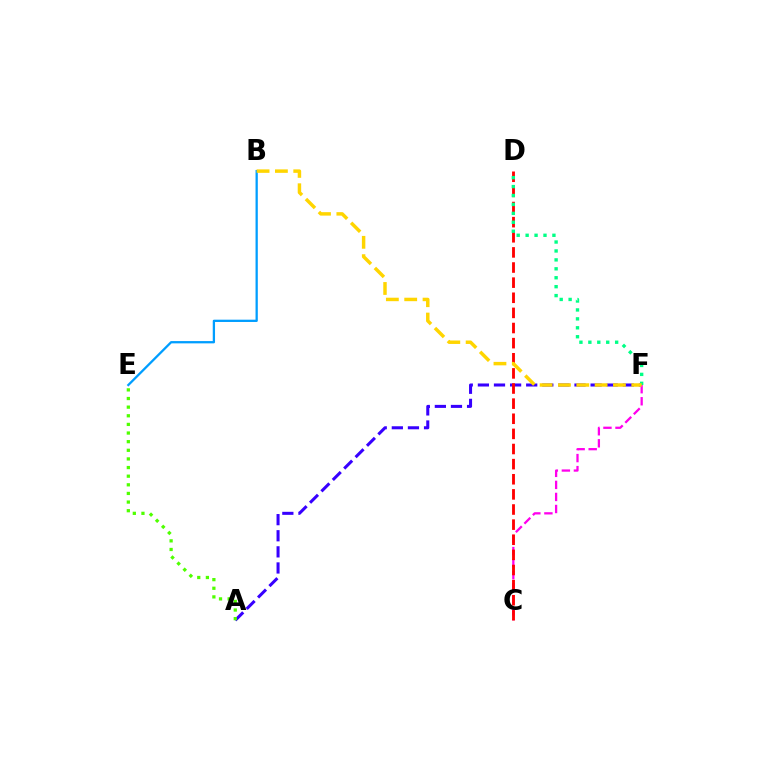{('A', 'F'): [{'color': '#3700ff', 'line_style': 'dashed', 'thickness': 2.19}], ('C', 'F'): [{'color': '#ff00ed', 'line_style': 'dashed', 'thickness': 1.64}], ('C', 'D'): [{'color': '#ff0000', 'line_style': 'dashed', 'thickness': 2.05}], ('B', 'E'): [{'color': '#009eff', 'line_style': 'solid', 'thickness': 1.64}], ('D', 'F'): [{'color': '#00ff86', 'line_style': 'dotted', 'thickness': 2.43}], ('B', 'F'): [{'color': '#ffd500', 'line_style': 'dashed', 'thickness': 2.49}], ('A', 'E'): [{'color': '#4fff00', 'line_style': 'dotted', 'thickness': 2.34}]}